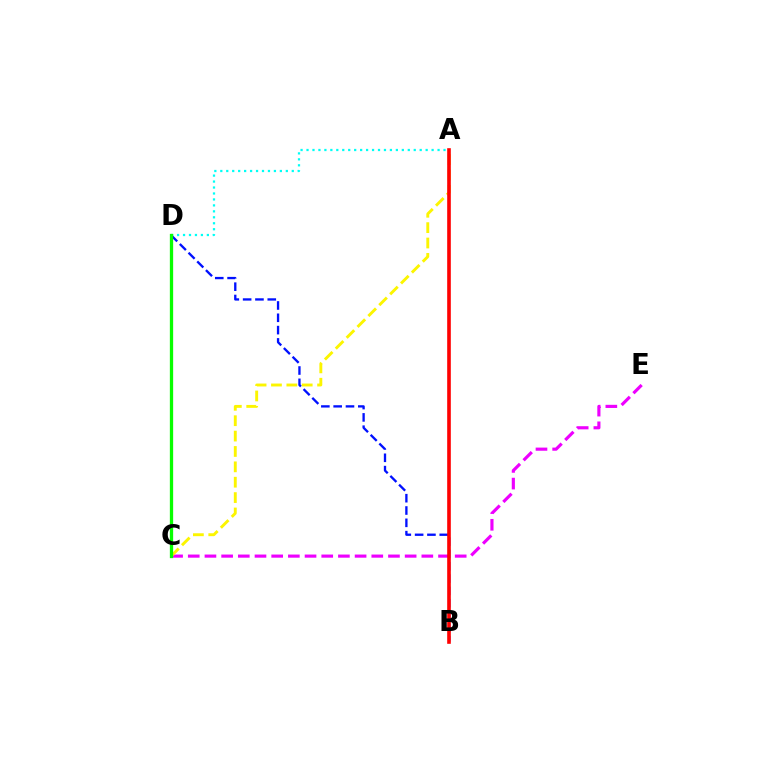{('C', 'E'): [{'color': '#ee00ff', 'line_style': 'dashed', 'thickness': 2.27}], ('B', 'D'): [{'color': '#0010ff', 'line_style': 'dashed', 'thickness': 1.67}], ('A', 'C'): [{'color': '#fcf500', 'line_style': 'dashed', 'thickness': 2.09}], ('A', 'D'): [{'color': '#00fff6', 'line_style': 'dotted', 'thickness': 1.62}], ('C', 'D'): [{'color': '#08ff00', 'line_style': 'solid', 'thickness': 2.37}], ('A', 'B'): [{'color': '#ff0000', 'line_style': 'solid', 'thickness': 2.61}]}